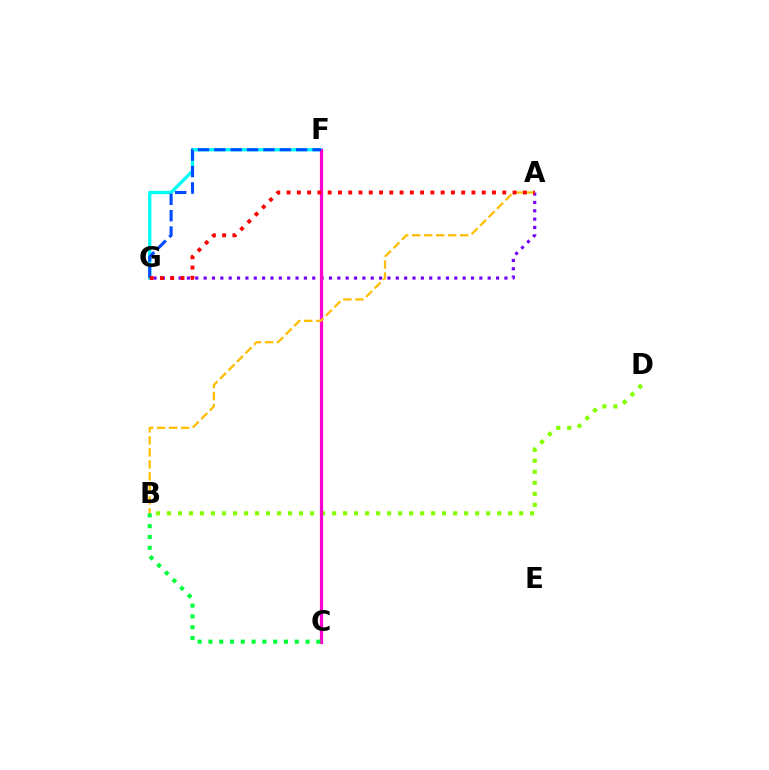{('F', 'G'): [{'color': '#00fff6', 'line_style': 'solid', 'thickness': 2.38}, {'color': '#004bff', 'line_style': 'dashed', 'thickness': 2.23}], ('A', 'G'): [{'color': '#7200ff', 'line_style': 'dotted', 'thickness': 2.27}, {'color': '#ff0000', 'line_style': 'dotted', 'thickness': 2.79}], ('B', 'D'): [{'color': '#84ff00', 'line_style': 'dotted', 'thickness': 2.99}], ('C', 'F'): [{'color': '#ff00cf', 'line_style': 'solid', 'thickness': 2.31}], ('A', 'B'): [{'color': '#ffbd00', 'line_style': 'dashed', 'thickness': 1.63}], ('B', 'C'): [{'color': '#00ff39', 'line_style': 'dotted', 'thickness': 2.93}]}